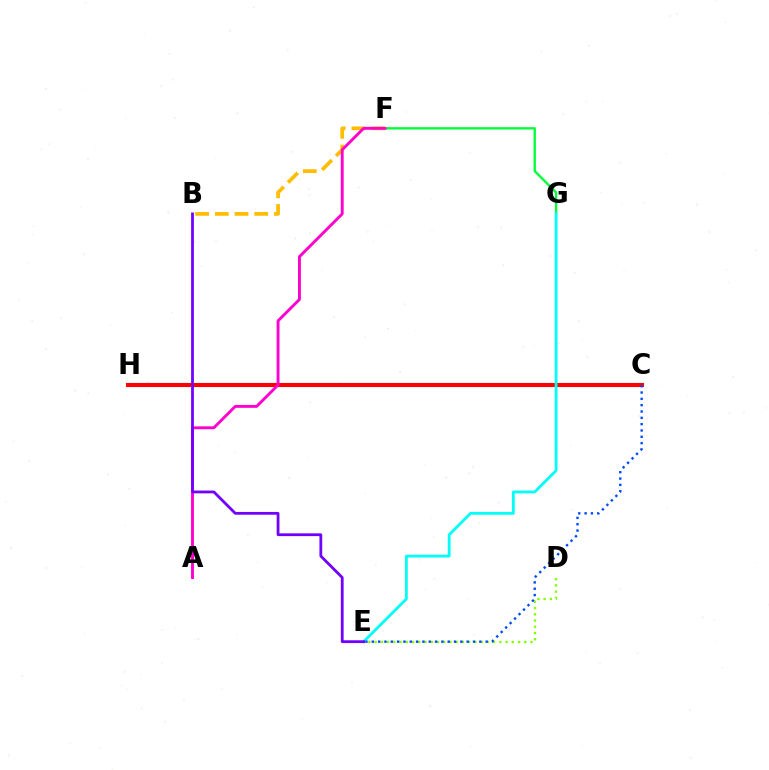{('F', 'G'): [{'color': '#00ff39', 'line_style': 'solid', 'thickness': 1.69}], ('B', 'F'): [{'color': '#ffbd00', 'line_style': 'dashed', 'thickness': 2.68}], ('D', 'E'): [{'color': '#84ff00', 'line_style': 'dotted', 'thickness': 1.69}], ('C', 'H'): [{'color': '#ff0000', 'line_style': 'solid', 'thickness': 2.95}], ('A', 'F'): [{'color': '#ff00cf', 'line_style': 'solid', 'thickness': 2.07}], ('E', 'G'): [{'color': '#00fff6', 'line_style': 'solid', 'thickness': 2.02}], ('B', 'E'): [{'color': '#7200ff', 'line_style': 'solid', 'thickness': 2.01}], ('C', 'E'): [{'color': '#004bff', 'line_style': 'dotted', 'thickness': 1.72}]}